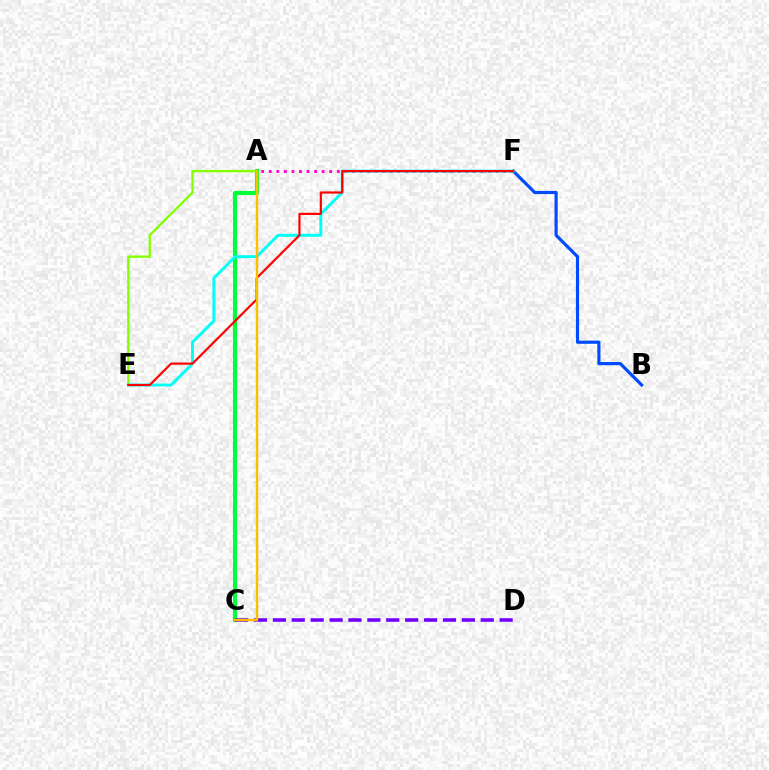{('A', 'C'): [{'color': '#00ff39', 'line_style': 'solid', 'thickness': 2.95}, {'color': '#ffbd00', 'line_style': 'solid', 'thickness': 1.76}], ('C', 'D'): [{'color': '#7200ff', 'line_style': 'dashed', 'thickness': 2.57}], ('A', 'F'): [{'color': '#ff00cf', 'line_style': 'dotted', 'thickness': 2.05}], ('A', 'E'): [{'color': '#84ff00', 'line_style': 'solid', 'thickness': 1.68}], ('B', 'F'): [{'color': '#004bff', 'line_style': 'solid', 'thickness': 2.27}], ('E', 'F'): [{'color': '#00fff6', 'line_style': 'solid', 'thickness': 2.11}, {'color': '#ff0000', 'line_style': 'solid', 'thickness': 1.57}]}